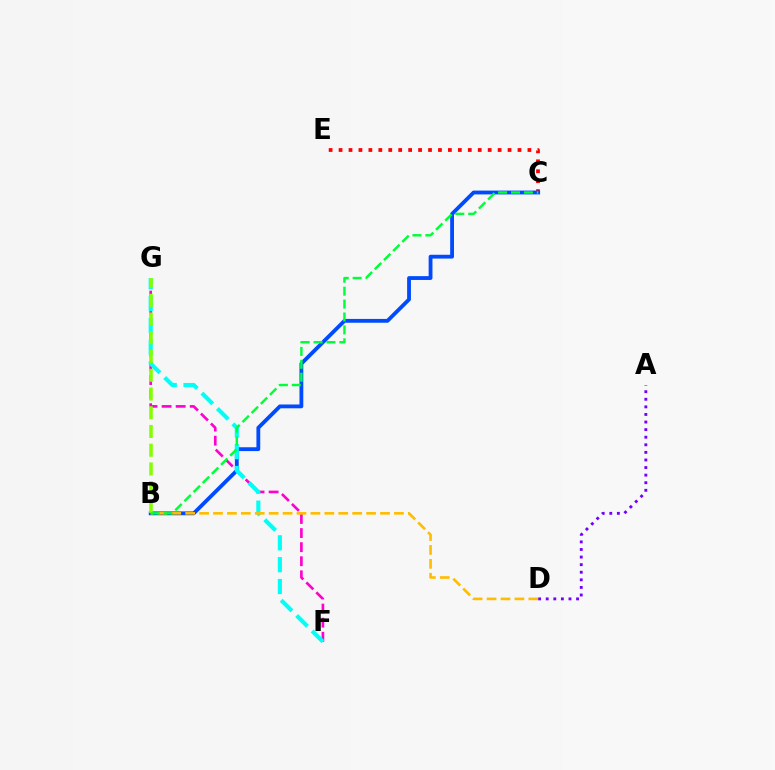{('F', 'G'): [{'color': '#ff00cf', 'line_style': 'dashed', 'thickness': 1.91}, {'color': '#00fff6', 'line_style': 'dashed', 'thickness': 2.96}], ('C', 'E'): [{'color': '#ff0000', 'line_style': 'dotted', 'thickness': 2.7}], ('B', 'C'): [{'color': '#004bff', 'line_style': 'solid', 'thickness': 2.75}, {'color': '#00ff39', 'line_style': 'dashed', 'thickness': 1.75}], ('B', 'D'): [{'color': '#ffbd00', 'line_style': 'dashed', 'thickness': 1.89}], ('B', 'G'): [{'color': '#84ff00', 'line_style': 'dashed', 'thickness': 2.55}], ('A', 'D'): [{'color': '#7200ff', 'line_style': 'dotted', 'thickness': 2.06}]}